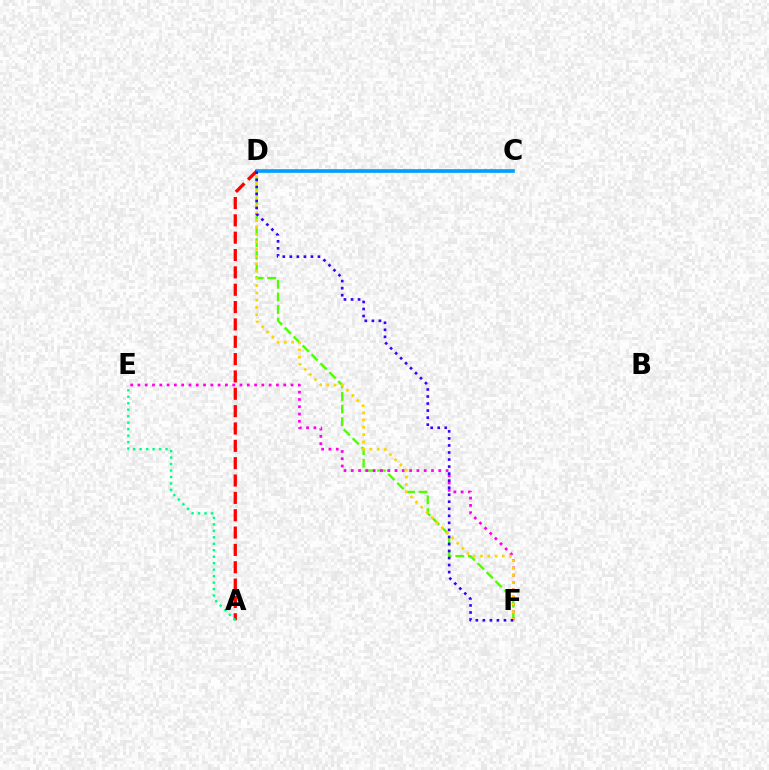{('D', 'F'): [{'color': '#4fff00', 'line_style': 'dashed', 'thickness': 1.71}, {'color': '#ffd500', 'line_style': 'dotted', 'thickness': 1.98}, {'color': '#3700ff', 'line_style': 'dotted', 'thickness': 1.91}], ('E', 'F'): [{'color': '#ff00ed', 'line_style': 'dotted', 'thickness': 1.98}], ('C', 'D'): [{'color': '#009eff', 'line_style': 'solid', 'thickness': 2.63}], ('A', 'D'): [{'color': '#ff0000', 'line_style': 'dashed', 'thickness': 2.36}], ('A', 'E'): [{'color': '#00ff86', 'line_style': 'dotted', 'thickness': 1.76}]}